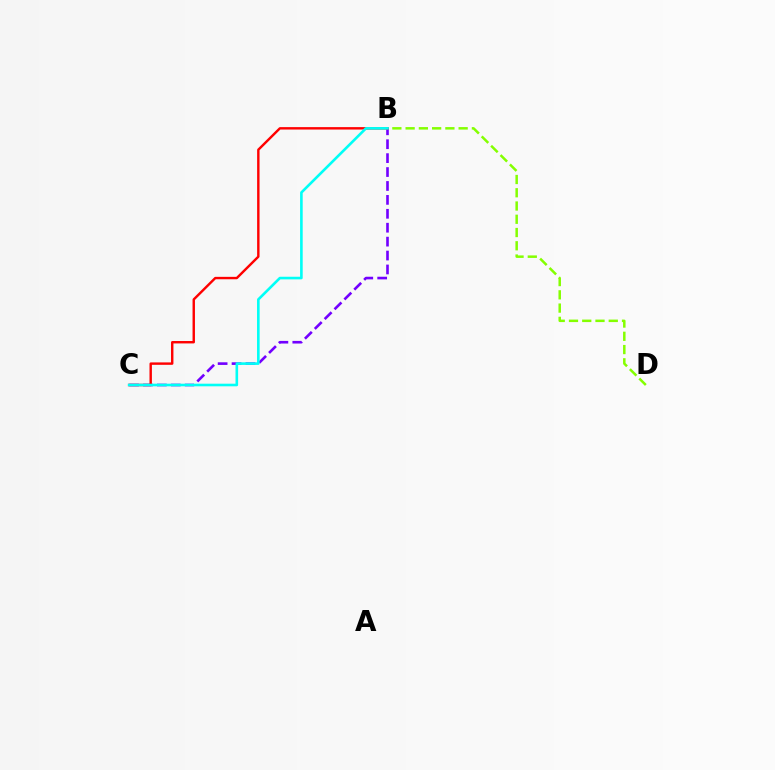{('B', 'D'): [{'color': '#84ff00', 'line_style': 'dashed', 'thickness': 1.8}], ('B', 'C'): [{'color': '#7200ff', 'line_style': 'dashed', 'thickness': 1.89}, {'color': '#ff0000', 'line_style': 'solid', 'thickness': 1.74}, {'color': '#00fff6', 'line_style': 'solid', 'thickness': 1.88}]}